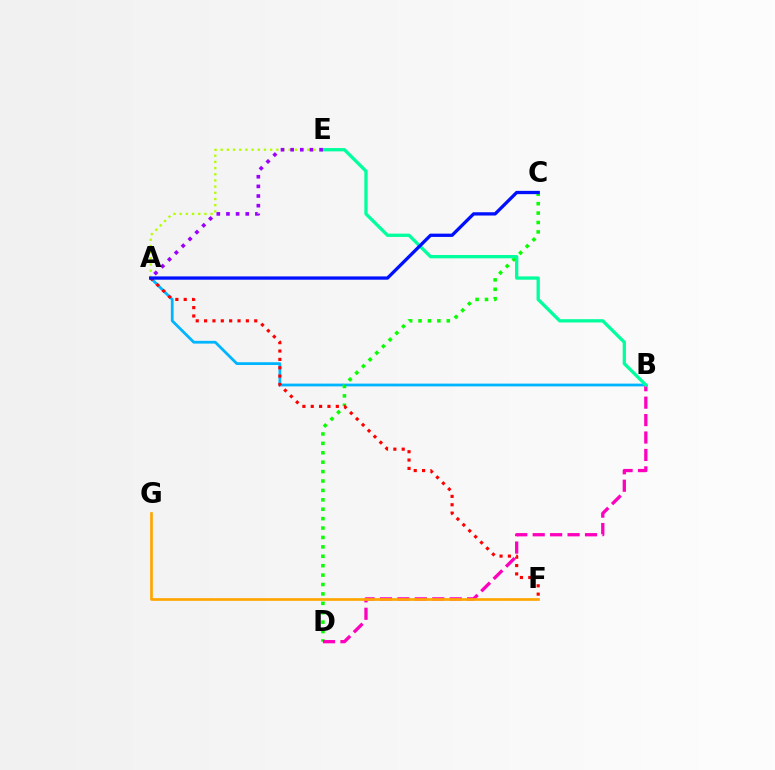{('A', 'B'): [{'color': '#00b5ff', 'line_style': 'solid', 'thickness': 2.0}], ('C', 'D'): [{'color': '#08ff00', 'line_style': 'dotted', 'thickness': 2.56}], ('A', 'F'): [{'color': '#ff0000', 'line_style': 'dotted', 'thickness': 2.27}], ('A', 'E'): [{'color': '#b3ff00', 'line_style': 'dotted', 'thickness': 1.68}, {'color': '#9b00ff', 'line_style': 'dotted', 'thickness': 2.62}], ('B', 'D'): [{'color': '#ff00bd', 'line_style': 'dashed', 'thickness': 2.37}], ('B', 'E'): [{'color': '#00ff9d', 'line_style': 'solid', 'thickness': 2.37}], ('F', 'G'): [{'color': '#ffa500', 'line_style': 'solid', 'thickness': 1.92}], ('A', 'C'): [{'color': '#0010ff', 'line_style': 'solid', 'thickness': 2.37}]}